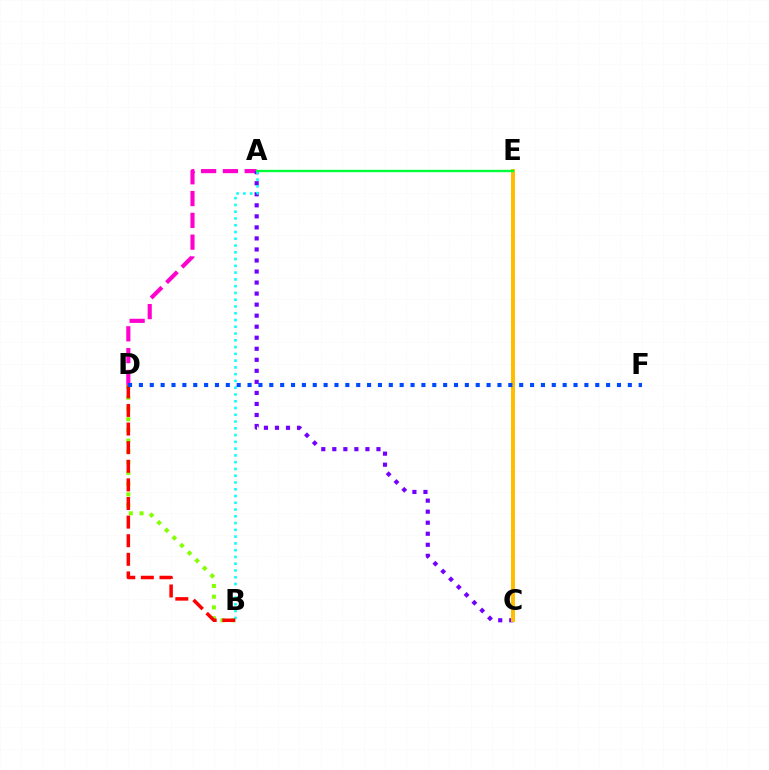{('A', 'D'): [{'color': '#ff00cf', 'line_style': 'dashed', 'thickness': 2.96}], ('A', 'C'): [{'color': '#7200ff', 'line_style': 'dotted', 'thickness': 3.0}], ('B', 'D'): [{'color': '#84ff00', 'line_style': 'dotted', 'thickness': 2.92}, {'color': '#ff0000', 'line_style': 'dashed', 'thickness': 2.53}], ('C', 'E'): [{'color': '#ffbd00', 'line_style': 'solid', 'thickness': 2.84}], ('A', 'B'): [{'color': '#00fff6', 'line_style': 'dotted', 'thickness': 1.84}], ('A', 'E'): [{'color': '#00ff39', 'line_style': 'solid', 'thickness': 1.71}], ('D', 'F'): [{'color': '#004bff', 'line_style': 'dotted', 'thickness': 2.95}]}